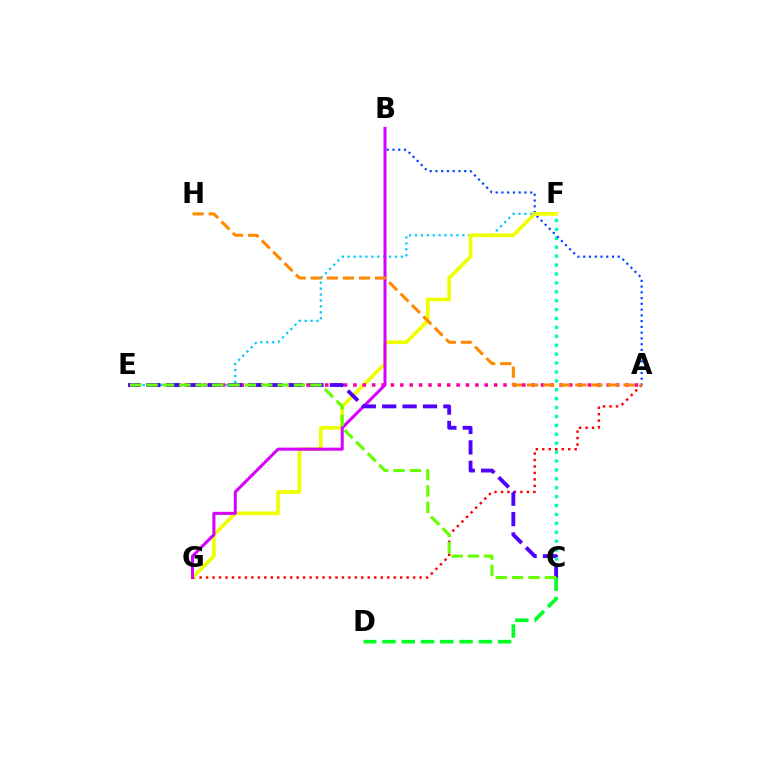{('C', 'F'): [{'color': '#00ffaf', 'line_style': 'dotted', 'thickness': 2.42}], ('A', 'G'): [{'color': '#ff0000', 'line_style': 'dotted', 'thickness': 1.76}], ('E', 'F'): [{'color': '#00c7ff', 'line_style': 'dotted', 'thickness': 1.61}], ('C', 'D'): [{'color': '#00ff27', 'line_style': 'dashed', 'thickness': 2.62}], ('A', 'B'): [{'color': '#003fff', 'line_style': 'dotted', 'thickness': 1.56}], ('F', 'G'): [{'color': '#eeff00', 'line_style': 'solid', 'thickness': 2.64}], ('A', 'E'): [{'color': '#ff00a0', 'line_style': 'dotted', 'thickness': 2.55}], ('B', 'G'): [{'color': '#d600ff', 'line_style': 'solid', 'thickness': 2.18}], ('C', 'E'): [{'color': '#4f00ff', 'line_style': 'dashed', 'thickness': 2.77}, {'color': '#66ff00', 'line_style': 'dashed', 'thickness': 2.23}], ('A', 'H'): [{'color': '#ff8800', 'line_style': 'dashed', 'thickness': 2.18}]}